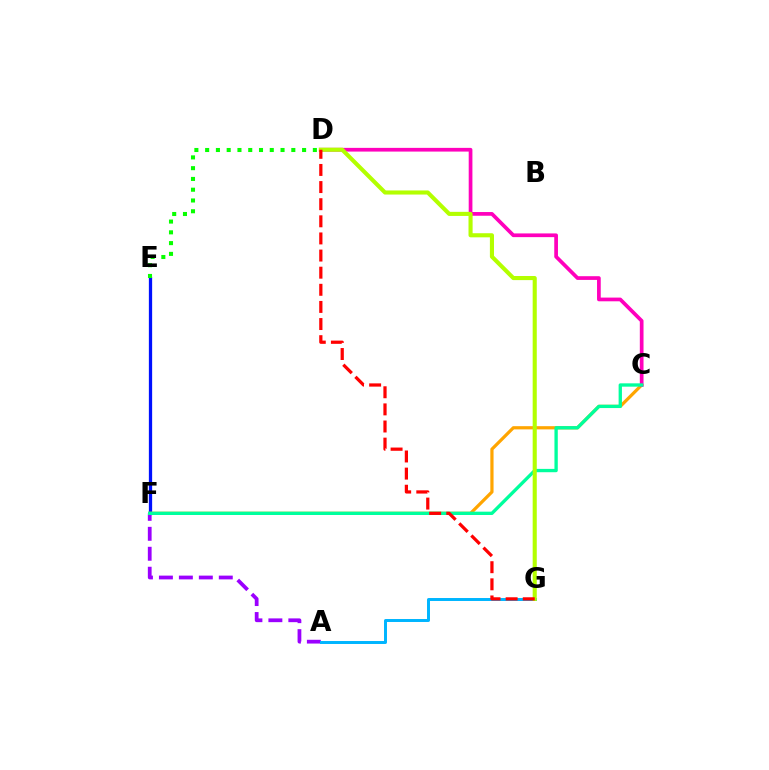{('E', 'F'): [{'color': '#0010ff', 'line_style': 'solid', 'thickness': 2.36}], ('A', 'F'): [{'color': '#9b00ff', 'line_style': 'dashed', 'thickness': 2.71}], ('C', 'F'): [{'color': '#ffa500', 'line_style': 'solid', 'thickness': 2.31}, {'color': '#00ff9d', 'line_style': 'solid', 'thickness': 2.4}], ('C', 'D'): [{'color': '#ff00bd', 'line_style': 'solid', 'thickness': 2.67}], ('A', 'G'): [{'color': '#00b5ff', 'line_style': 'solid', 'thickness': 2.14}], ('D', 'E'): [{'color': '#08ff00', 'line_style': 'dotted', 'thickness': 2.93}], ('D', 'G'): [{'color': '#b3ff00', 'line_style': 'solid', 'thickness': 2.95}, {'color': '#ff0000', 'line_style': 'dashed', 'thickness': 2.33}]}